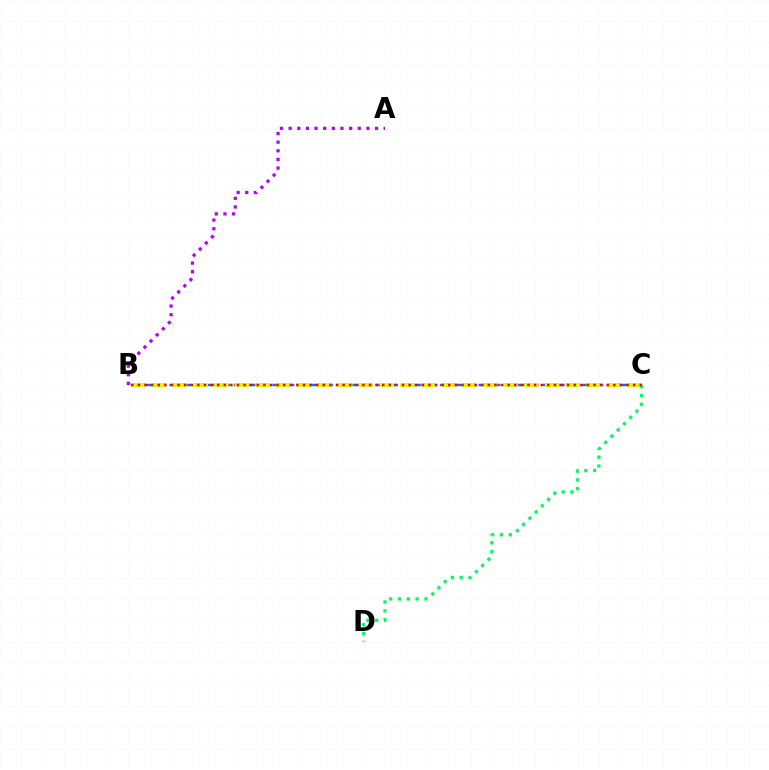{('B', 'C'): [{'color': '#0074ff', 'line_style': 'dashed', 'thickness': 1.75}, {'color': '#d1ff00', 'line_style': 'dashed', 'thickness': 2.81}, {'color': '#ff0000', 'line_style': 'dotted', 'thickness': 1.79}], ('C', 'D'): [{'color': '#00ff5c', 'line_style': 'dotted', 'thickness': 2.4}], ('A', 'B'): [{'color': '#b900ff', 'line_style': 'dotted', 'thickness': 2.35}]}